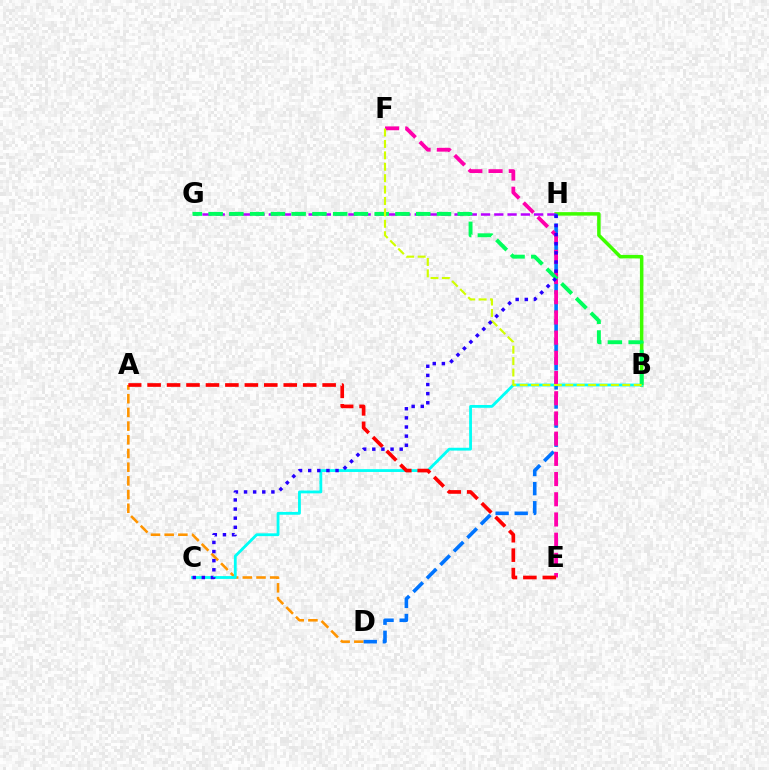{('B', 'H'): [{'color': '#3dff00', 'line_style': 'solid', 'thickness': 2.52}], ('A', 'D'): [{'color': '#ff9400', 'line_style': 'dashed', 'thickness': 1.86}], ('G', 'H'): [{'color': '#b900ff', 'line_style': 'dashed', 'thickness': 1.8}], ('B', 'C'): [{'color': '#00fff6', 'line_style': 'solid', 'thickness': 2.03}], ('D', 'H'): [{'color': '#0074ff', 'line_style': 'dashed', 'thickness': 2.59}], ('E', 'F'): [{'color': '#ff00ac', 'line_style': 'dashed', 'thickness': 2.74}], ('B', 'G'): [{'color': '#00ff5c', 'line_style': 'dashed', 'thickness': 2.82}], ('B', 'F'): [{'color': '#d1ff00', 'line_style': 'dashed', 'thickness': 1.55}], ('A', 'E'): [{'color': '#ff0000', 'line_style': 'dashed', 'thickness': 2.64}], ('C', 'H'): [{'color': '#2500ff', 'line_style': 'dotted', 'thickness': 2.48}]}